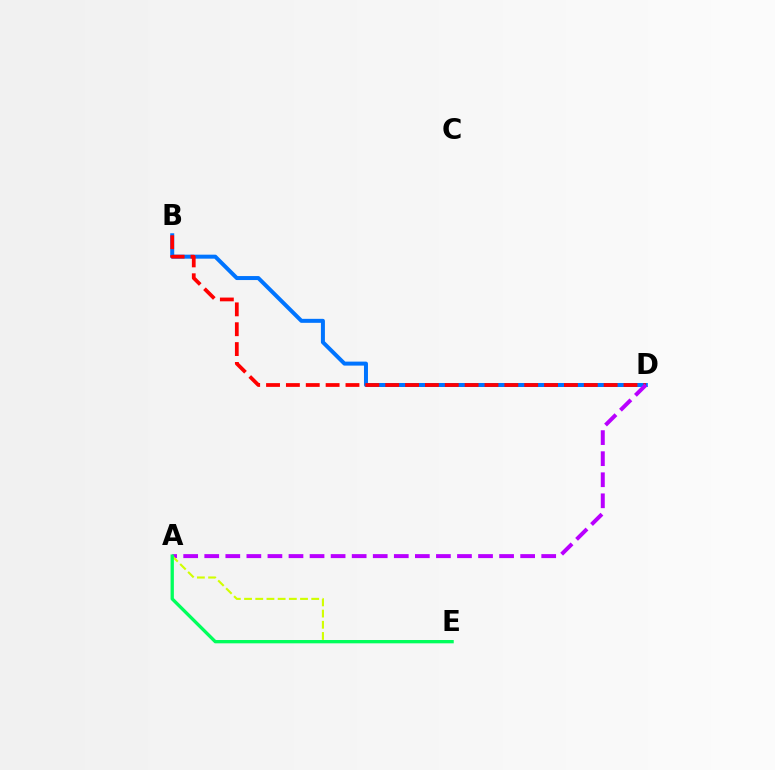{('B', 'D'): [{'color': '#0074ff', 'line_style': 'solid', 'thickness': 2.87}, {'color': '#ff0000', 'line_style': 'dashed', 'thickness': 2.7}], ('A', 'D'): [{'color': '#b900ff', 'line_style': 'dashed', 'thickness': 2.86}], ('A', 'E'): [{'color': '#d1ff00', 'line_style': 'dashed', 'thickness': 1.52}, {'color': '#00ff5c', 'line_style': 'solid', 'thickness': 2.39}]}